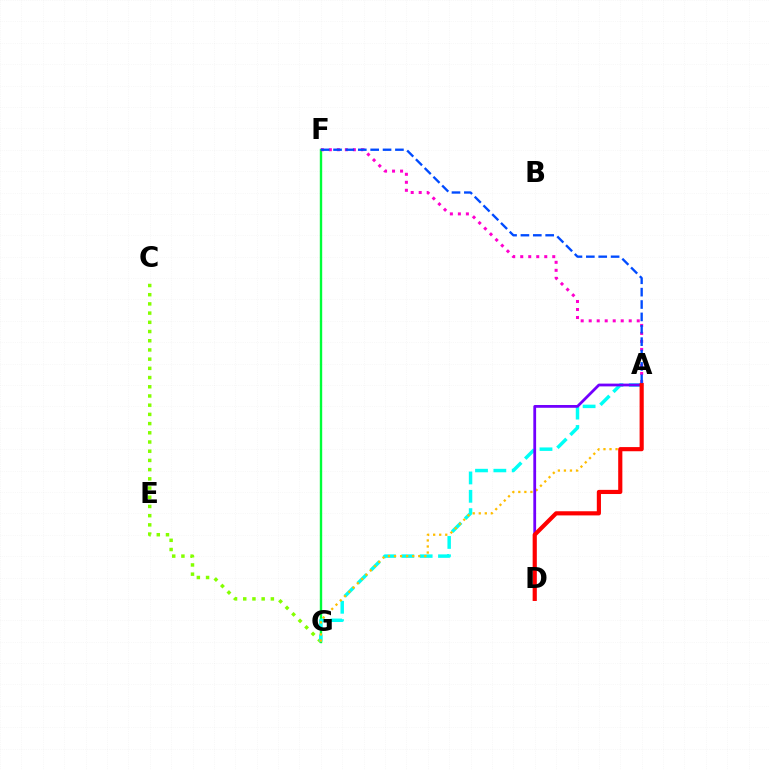{('C', 'G'): [{'color': '#84ff00', 'line_style': 'dotted', 'thickness': 2.5}], ('F', 'G'): [{'color': '#00ff39', 'line_style': 'solid', 'thickness': 1.72}], ('A', 'G'): [{'color': '#00fff6', 'line_style': 'dashed', 'thickness': 2.49}, {'color': '#ffbd00', 'line_style': 'dotted', 'thickness': 1.64}], ('A', 'D'): [{'color': '#7200ff', 'line_style': 'solid', 'thickness': 2.0}, {'color': '#ff0000', 'line_style': 'solid', 'thickness': 2.99}], ('A', 'F'): [{'color': '#ff00cf', 'line_style': 'dotted', 'thickness': 2.18}, {'color': '#004bff', 'line_style': 'dashed', 'thickness': 1.68}]}